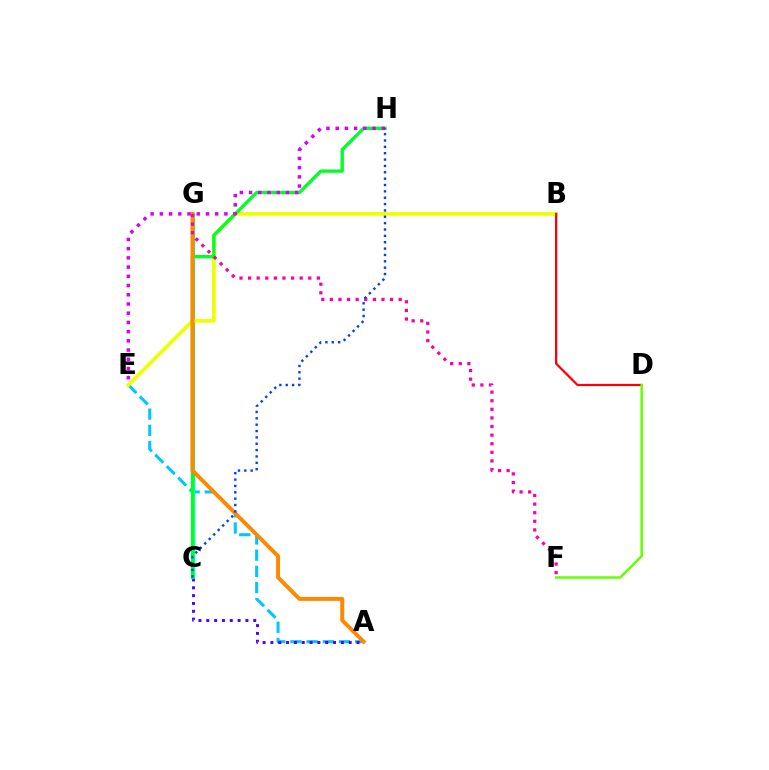{('A', 'E'): [{'color': '#00c7ff', 'line_style': 'dashed', 'thickness': 2.2}], ('C', 'G'): [{'color': '#00ffaf', 'line_style': 'solid', 'thickness': 2.41}], ('B', 'E'): [{'color': '#eeff00', 'line_style': 'solid', 'thickness': 2.67}], ('A', 'C'): [{'color': '#4f00ff', 'line_style': 'dotted', 'thickness': 2.13}], ('C', 'H'): [{'color': '#00ff27', 'line_style': 'solid', 'thickness': 2.4}, {'color': '#003fff', 'line_style': 'dotted', 'thickness': 1.73}], ('A', 'G'): [{'color': '#ff8800', 'line_style': 'solid', 'thickness': 2.85}], ('F', 'G'): [{'color': '#ff00a0', 'line_style': 'dotted', 'thickness': 2.34}], ('B', 'D'): [{'color': '#ff0000', 'line_style': 'solid', 'thickness': 1.6}], ('D', 'F'): [{'color': '#66ff00', 'line_style': 'solid', 'thickness': 1.8}], ('E', 'H'): [{'color': '#d600ff', 'line_style': 'dotted', 'thickness': 2.5}]}